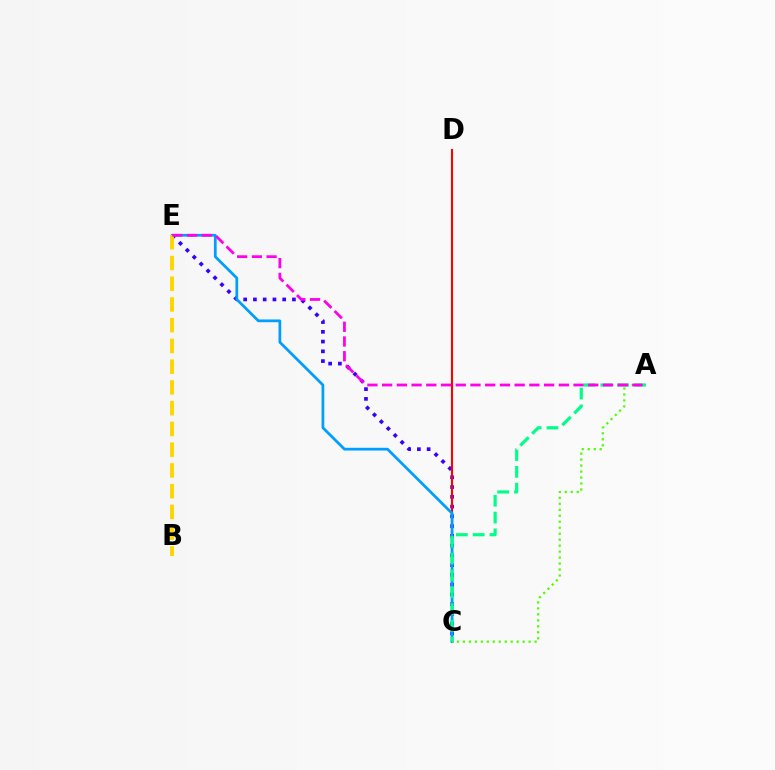{('C', 'E'): [{'color': '#3700ff', 'line_style': 'dotted', 'thickness': 2.65}, {'color': '#009eff', 'line_style': 'solid', 'thickness': 1.97}], ('C', 'D'): [{'color': '#ff0000', 'line_style': 'solid', 'thickness': 1.51}], ('B', 'E'): [{'color': '#ffd500', 'line_style': 'dashed', 'thickness': 2.82}], ('A', 'C'): [{'color': '#4fff00', 'line_style': 'dotted', 'thickness': 1.62}, {'color': '#00ff86', 'line_style': 'dashed', 'thickness': 2.28}], ('A', 'E'): [{'color': '#ff00ed', 'line_style': 'dashed', 'thickness': 2.0}]}